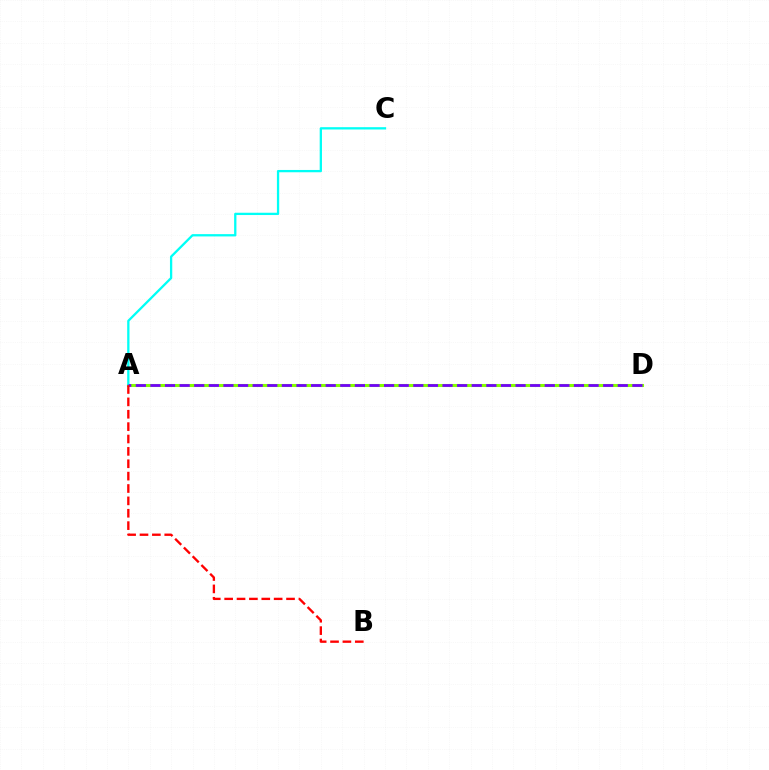{('A', 'D'): [{'color': '#84ff00', 'line_style': 'solid', 'thickness': 2.2}, {'color': '#7200ff', 'line_style': 'dashed', 'thickness': 1.98}], ('A', 'C'): [{'color': '#00fff6', 'line_style': 'solid', 'thickness': 1.65}], ('A', 'B'): [{'color': '#ff0000', 'line_style': 'dashed', 'thickness': 1.68}]}